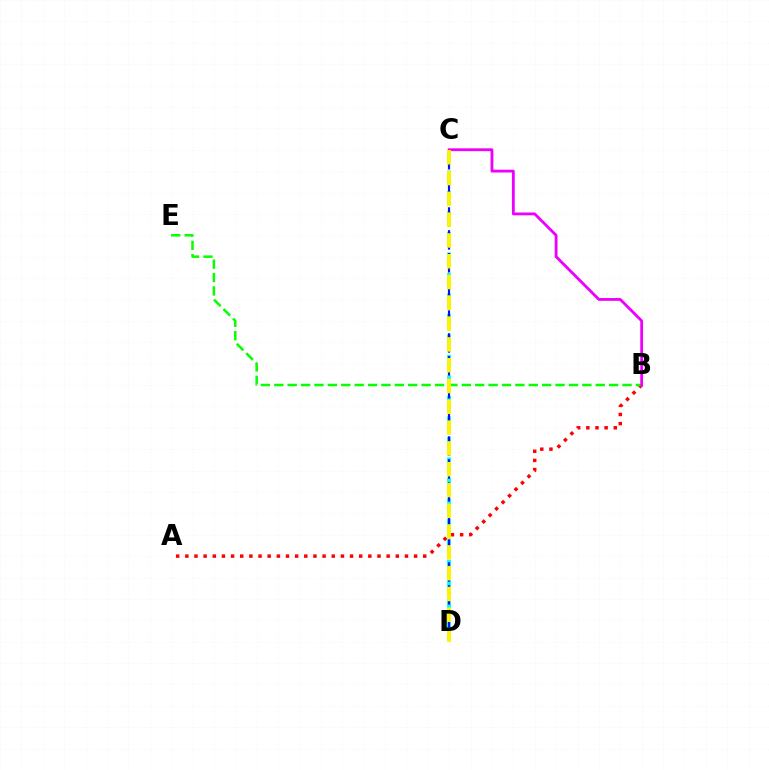{('A', 'B'): [{'color': '#ff0000', 'line_style': 'dotted', 'thickness': 2.49}], ('C', 'D'): [{'color': '#00fff6', 'line_style': 'dashed', 'thickness': 2.78}, {'color': '#0010ff', 'line_style': 'dashed', 'thickness': 1.56}, {'color': '#fcf500', 'line_style': 'dashed', 'thickness': 2.83}], ('B', 'E'): [{'color': '#08ff00', 'line_style': 'dashed', 'thickness': 1.82}], ('B', 'C'): [{'color': '#ee00ff', 'line_style': 'solid', 'thickness': 2.03}]}